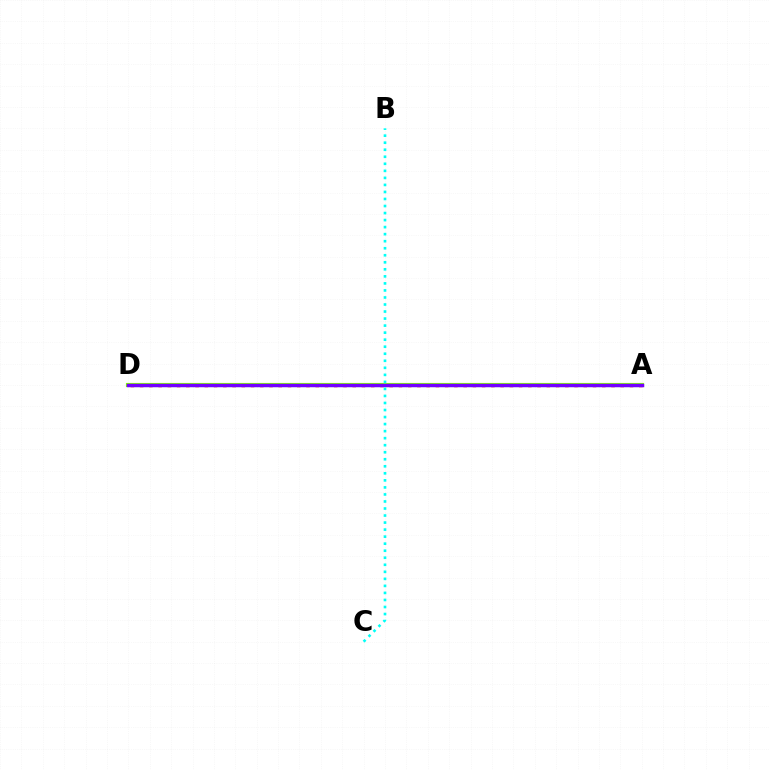{('A', 'D'): [{'color': '#ff0000', 'line_style': 'dotted', 'thickness': 2.51}, {'color': '#84ff00', 'line_style': 'solid', 'thickness': 2.98}, {'color': '#7200ff', 'line_style': 'solid', 'thickness': 2.48}], ('B', 'C'): [{'color': '#00fff6', 'line_style': 'dotted', 'thickness': 1.91}]}